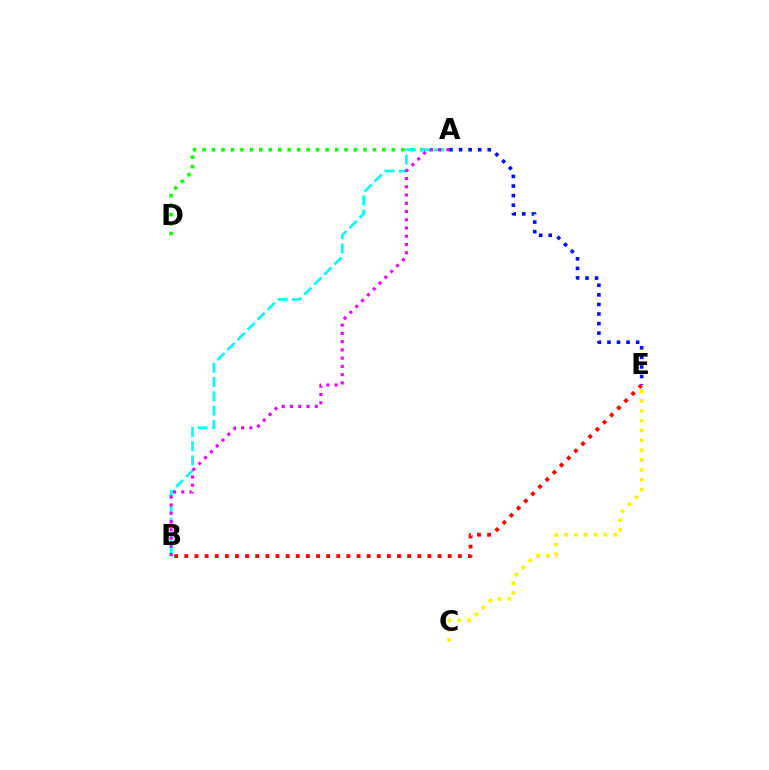{('C', 'E'): [{'color': '#fcf500', 'line_style': 'dotted', 'thickness': 2.67}], ('A', 'D'): [{'color': '#08ff00', 'line_style': 'dotted', 'thickness': 2.57}], ('A', 'E'): [{'color': '#0010ff', 'line_style': 'dotted', 'thickness': 2.6}], ('A', 'B'): [{'color': '#00fff6', 'line_style': 'dashed', 'thickness': 1.93}, {'color': '#ee00ff', 'line_style': 'dotted', 'thickness': 2.24}], ('B', 'E'): [{'color': '#ff0000', 'line_style': 'dotted', 'thickness': 2.75}]}